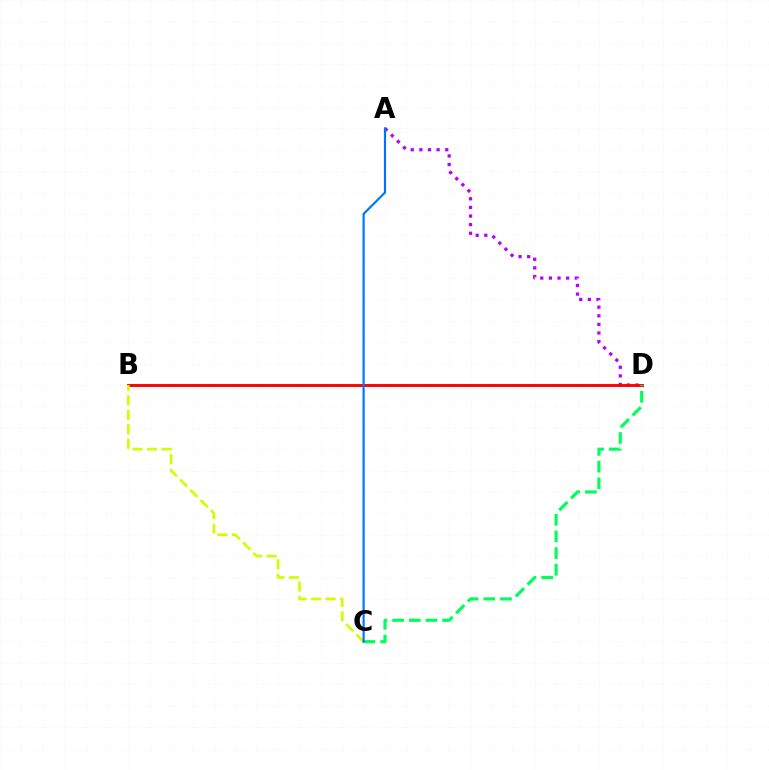{('A', 'D'): [{'color': '#b900ff', 'line_style': 'dotted', 'thickness': 2.34}], ('B', 'D'): [{'color': '#ff0000', 'line_style': 'solid', 'thickness': 2.08}], ('B', 'C'): [{'color': '#d1ff00', 'line_style': 'dashed', 'thickness': 1.97}], ('C', 'D'): [{'color': '#00ff5c', 'line_style': 'dashed', 'thickness': 2.27}], ('A', 'C'): [{'color': '#0074ff', 'line_style': 'solid', 'thickness': 1.56}]}